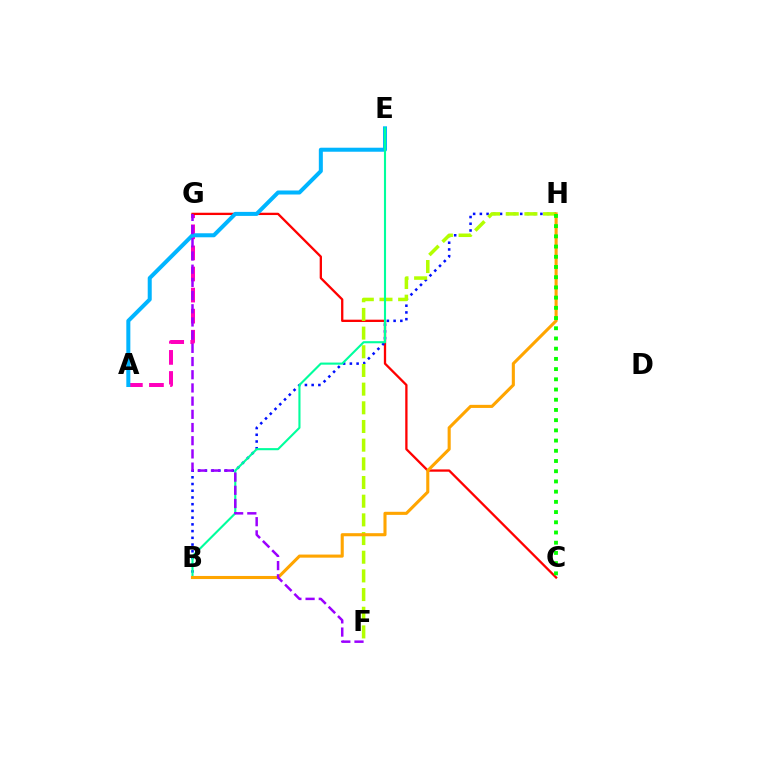{('A', 'G'): [{'color': '#ff00bd', 'line_style': 'dashed', 'thickness': 2.86}], ('C', 'G'): [{'color': '#ff0000', 'line_style': 'solid', 'thickness': 1.66}], ('B', 'H'): [{'color': '#0010ff', 'line_style': 'dotted', 'thickness': 1.83}, {'color': '#ffa500', 'line_style': 'solid', 'thickness': 2.22}], ('F', 'H'): [{'color': '#b3ff00', 'line_style': 'dashed', 'thickness': 2.54}], ('A', 'E'): [{'color': '#00b5ff', 'line_style': 'solid', 'thickness': 2.89}], ('B', 'E'): [{'color': '#00ff9d', 'line_style': 'solid', 'thickness': 1.52}], ('C', 'H'): [{'color': '#08ff00', 'line_style': 'dotted', 'thickness': 2.77}], ('F', 'G'): [{'color': '#9b00ff', 'line_style': 'dashed', 'thickness': 1.79}]}